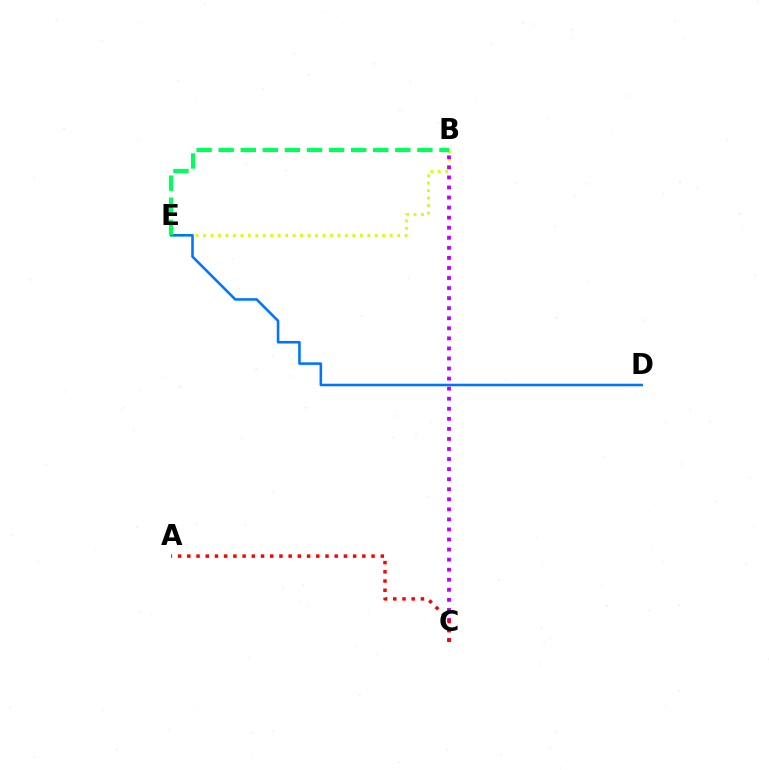{('B', 'E'): [{'color': '#d1ff00', 'line_style': 'dotted', 'thickness': 2.03}, {'color': '#00ff5c', 'line_style': 'dashed', 'thickness': 3.0}], ('D', 'E'): [{'color': '#0074ff', 'line_style': 'solid', 'thickness': 1.84}], ('B', 'C'): [{'color': '#b900ff', 'line_style': 'dotted', 'thickness': 2.73}], ('A', 'C'): [{'color': '#ff0000', 'line_style': 'dotted', 'thickness': 2.5}]}